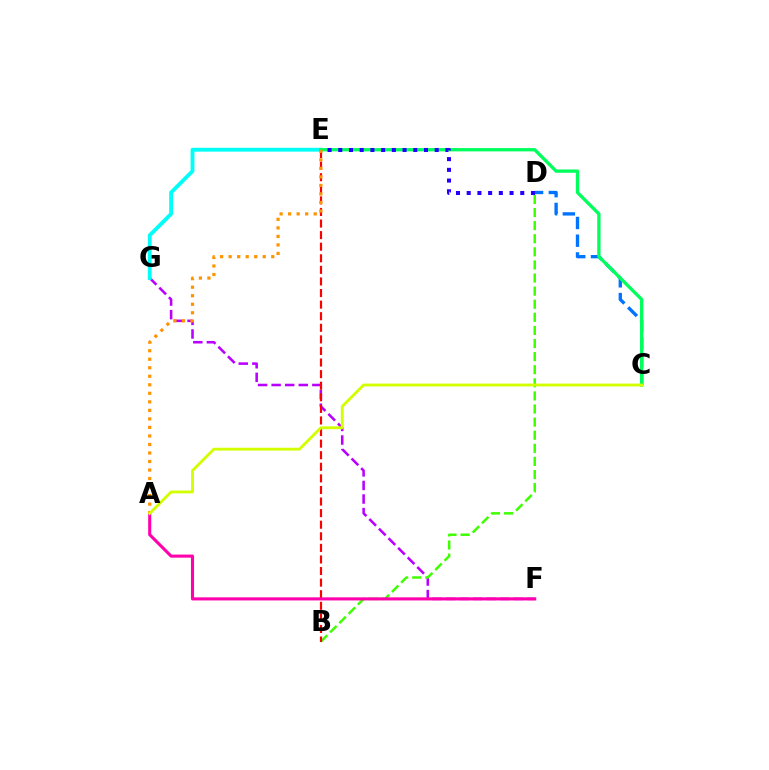{('C', 'D'): [{'color': '#0074ff', 'line_style': 'dashed', 'thickness': 2.41}], ('F', 'G'): [{'color': '#b900ff', 'line_style': 'dashed', 'thickness': 1.84}], ('E', 'G'): [{'color': '#00fff6', 'line_style': 'solid', 'thickness': 2.76}], ('C', 'E'): [{'color': '#00ff5c', 'line_style': 'solid', 'thickness': 2.38}], ('B', 'D'): [{'color': '#3dff00', 'line_style': 'dashed', 'thickness': 1.78}], ('D', 'E'): [{'color': '#2500ff', 'line_style': 'dotted', 'thickness': 2.91}], ('B', 'E'): [{'color': '#ff0000', 'line_style': 'dashed', 'thickness': 1.57}], ('A', 'F'): [{'color': '#ff00ac', 'line_style': 'solid', 'thickness': 2.23}], ('A', 'E'): [{'color': '#ff9400', 'line_style': 'dotted', 'thickness': 2.32}], ('A', 'C'): [{'color': '#d1ff00', 'line_style': 'solid', 'thickness': 2.04}]}